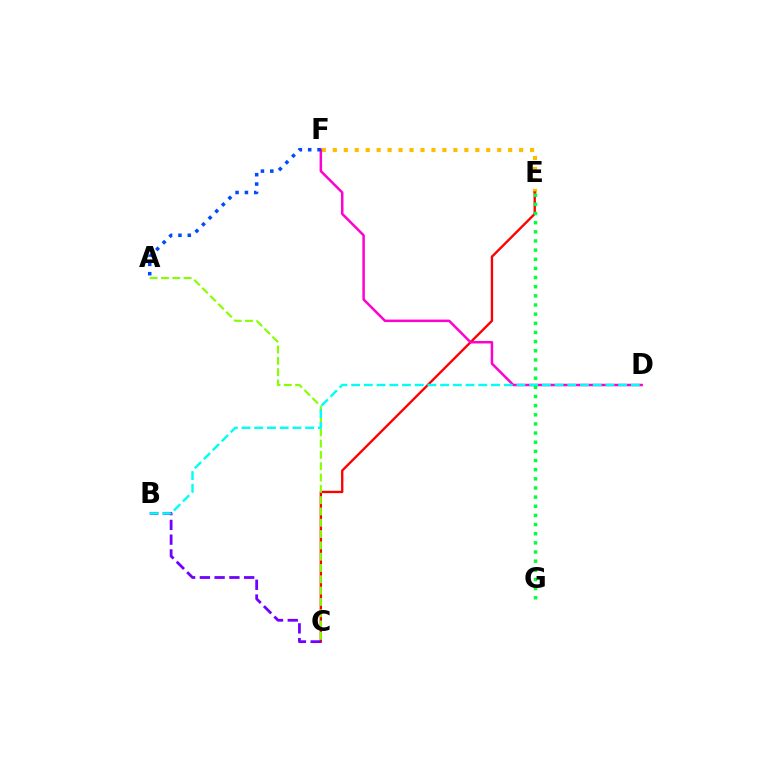{('E', 'F'): [{'color': '#ffbd00', 'line_style': 'dotted', 'thickness': 2.98}], ('C', 'E'): [{'color': '#ff0000', 'line_style': 'solid', 'thickness': 1.69}], ('D', 'F'): [{'color': '#ff00cf', 'line_style': 'solid', 'thickness': 1.8}], ('B', 'C'): [{'color': '#7200ff', 'line_style': 'dashed', 'thickness': 2.01}], ('A', 'F'): [{'color': '#004bff', 'line_style': 'dotted', 'thickness': 2.54}], ('A', 'C'): [{'color': '#84ff00', 'line_style': 'dashed', 'thickness': 1.54}], ('B', 'D'): [{'color': '#00fff6', 'line_style': 'dashed', 'thickness': 1.73}], ('E', 'G'): [{'color': '#00ff39', 'line_style': 'dotted', 'thickness': 2.49}]}